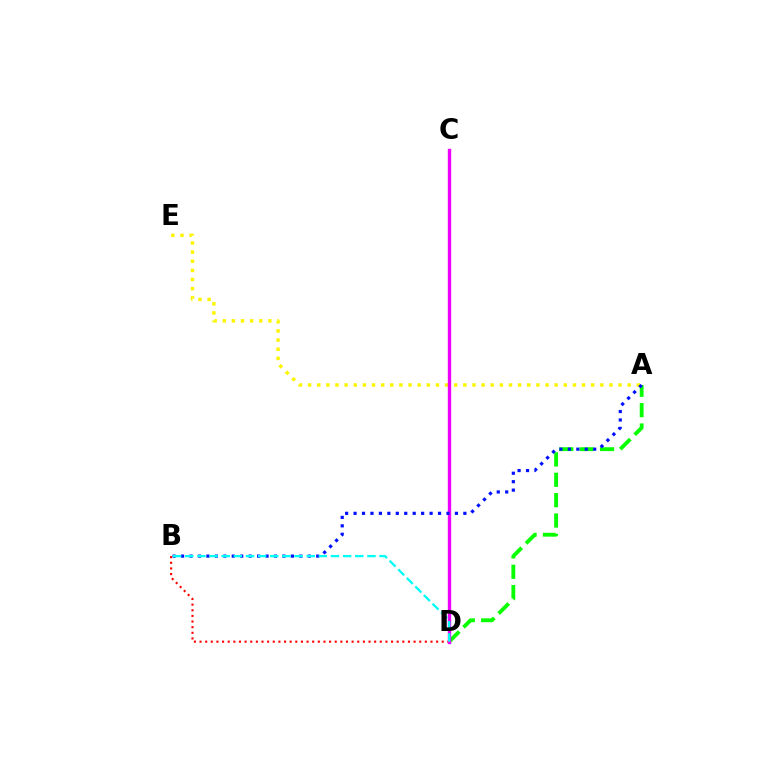{('A', 'E'): [{'color': '#fcf500', 'line_style': 'dotted', 'thickness': 2.48}], ('A', 'D'): [{'color': '#08ff00', 'line_style': 'dashed', 'thickness': 2.77}], ('B', 'D'): [{'color': '#ff0000', 'line_style': 'dotted', 'thickness': 1.53}, {'color': '#00fff6', 'line_style': 'dashed', 'thickness': 1.65}], ('C', 'D'): [{'color': '#ee00ff', 'line_style': 'solid', 'thickness': 2.42}], ('A', 'B'): [{'color': '#0010ff', 'line_style': 'dotted', 'thickness': 2.3}]}